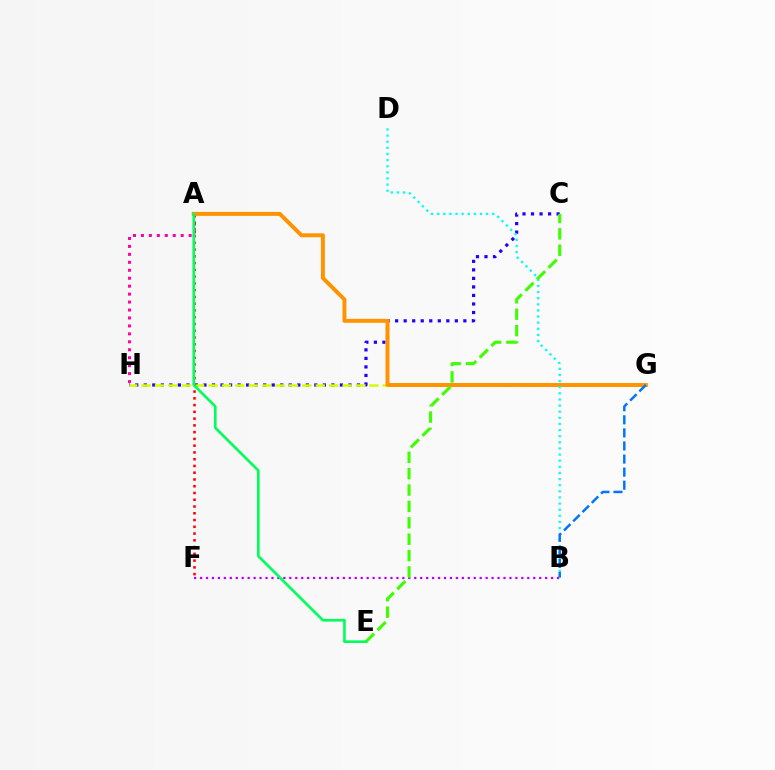{('A', 'H'): [{'color': '#ff00ac', 'line_style': 'dotted', 'thickness': 2.16}], ('C', 'H'): [{'color': '#2500ff', 'line_style': 'dotted', 'thickness': 2.32}], ('B', 'F'): [{'color': '#b900ff', 'line_style': 'dotted', 'thickness': 1.62}], ('G', 'H'): [{'color': '#d1ff00', 'line_style': 'dashed', 'thickness': 1.82}], ('A', 'F'): [{'color': '#ff0000', 'line_style': 'dotted', 'thickness': 1.84}], ('A', 'G'): [{'color': '#ff9400', 'line_style': 'solid', 'thickness': 2.86}], ('B', 'D'): [{'color': '#00fff6', 'line_style': 'dotted', 'thickness': 1.66}], ('C', 'E'): [{'color': '#3dff00', 'line_style': 'dashed', 'thickness': 2.23}], ('B', 'G'): [{'color': '#0074ff', 'line_style': 'dashed', 'thickness': 1.78}], ('A', 'E'): [{'color': '#00ff5c', 'line_style': 'solid', 'thickness': 1.91}]}